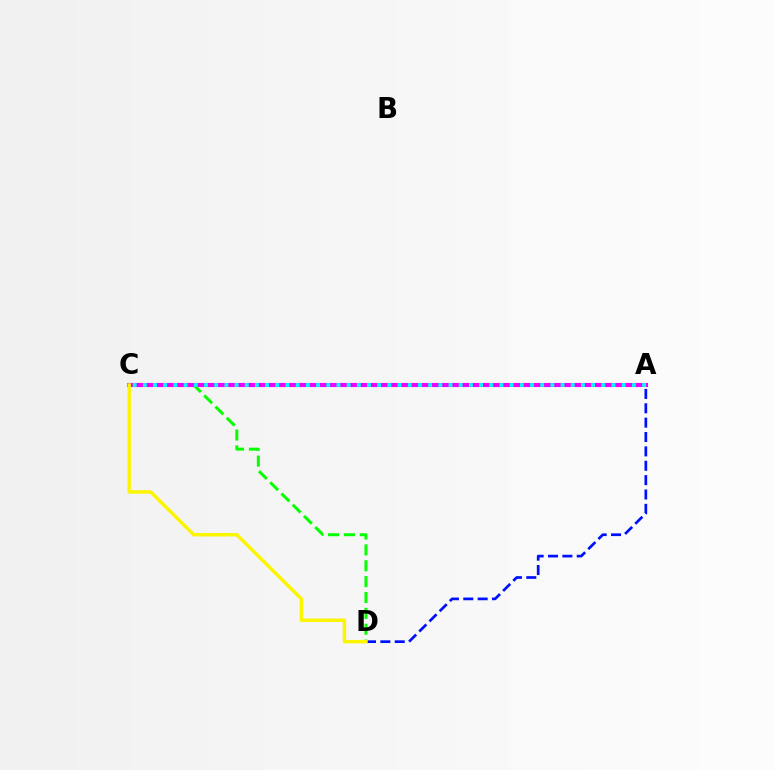{('A', 'D'): [{'color': '#0010ff', 'line_style': 'dashed', 'thickness': 1.95}], ('A', 'C'): [{'color': '#ff0000', 'line_style': 'solid', 'thickness': 2.92}, {'color': '#ee00ff', 'line_style': 'solid', 'thickness': 2.93}, {'color': '#00fff6', 'line_style': 'dotted', 'thickness': 2.77}], ('C', 'D'): [{'color': '#08ff00', 'line_style': 'dashed', 'thickness': 2.16}, {'color': '#fcf500', 'line_style': 'solid', 'thickness': 2.48}]}